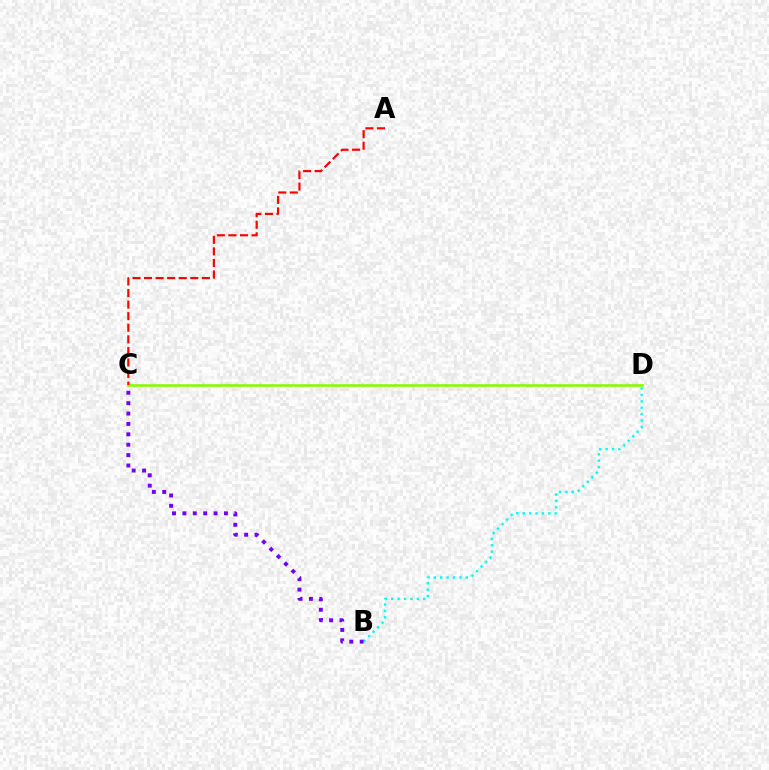{('C', 'D'): [{'color': '#84ff00', 'line_style': 'solid', 'thickness': 1.89}], ('B', 'D'): [{'color': '#00fff6', 'line_style': 'dotted', 'thickness': 1.74}], ('A', 'C'): [{'color': '#ff0000', 'line_style': 'dashed', 'thickness': 1.57}], ('B', 'C'): [{'color': '#7200ff', 'line_style': 'dotted', 'thickness': 2.82}]}